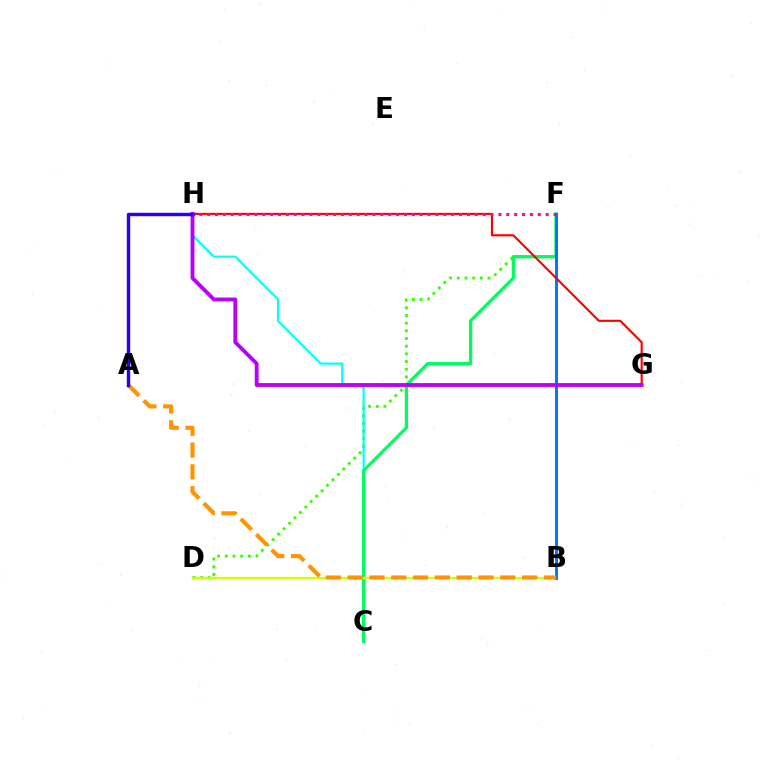{('D', 'F'): [{'color': '#3dff00', 'line_style': 'dotted', 'thickness': 2.09}], ('C', 'H'): [{'color': '#00fff6', 'line_style': 'solid', 'thickness': 1.56}], ('C', 'F'): [{'color': '#00ff5c', 'line_style': 'solid', 'thickness': 2.35}], ('B', 'D'): [{'color': '#d1ff00', 'line_style': 'solid', 'thickness': 1.64}], ('B', 'F'): [{'color': '#0074ff', 'line_style': 'solid', 'thickness': 2.1}], ('A', 'B'): [{'color': '#ff9400', 'line_style': 'dashed', 'thickness': 2.96}], ('G', 'H'): [{'color': '#ff0000', 'line_style': 'solid', 'thickness': 1.54}, {'color': '#b900ff', 'line_style': 'solid', 'thickness': 2.76}], ('A', 'H'): [{'color': '#2500ff', 'line_style': 'solid', 'thickness': 2.45}], ('F', 'H'): [{'color': '#ff00ac', 'line_style': 'dotted', 'thickness': 2.14}]}